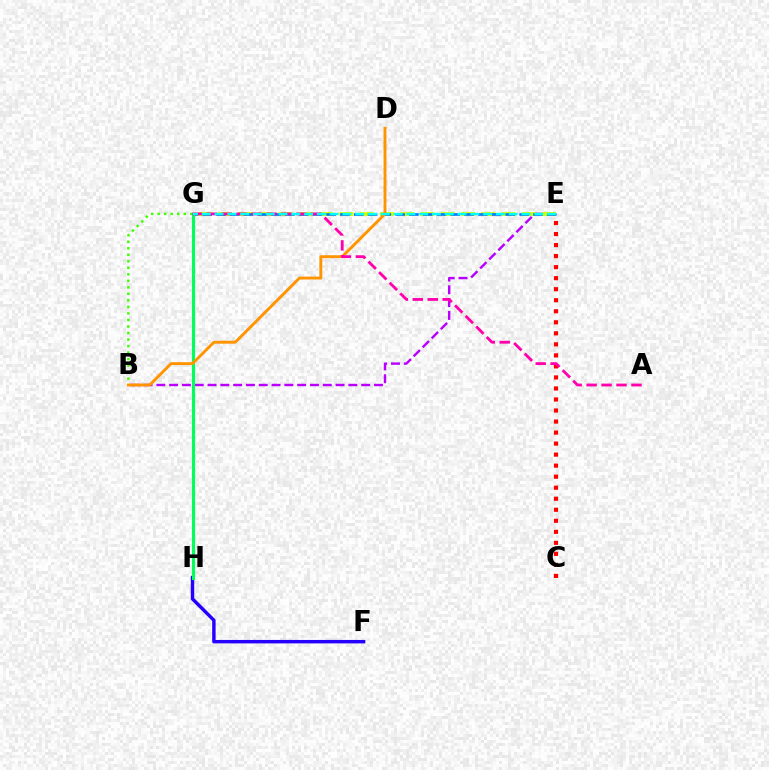{('F', 'H'): [{'color': '#2500ff', 'line_style': 'solid', 'thickness': 2.48}], ('B', 'G'): [{'color': '#3dff00', 'line_style': 'dotted', 'thickness': 1.77}], ('B', 'E'): [{'color': '#b900ff', 'line_style': 'dashed', 'thickness': 1.74}], ('E', 'G'): [{'color': '#d1ff00', 'line_style': 'dashed', 'thickness': 2.75}, {'color': '#0074ff', 'line_style': 'dashed', 'thickness': 1.87}, {'color': '#00fff6', 'line_style': 'dashed', 'thickness': 1.74}], ('G', 'H'): [{'color': '#00ff5c', 'line_style': 'solid', 'thickness': 2.26}], ('B', 'D'): [{'color': '#ff9400', 'line_style': 'solid', 'thickness': 2.08}], ('C', 'E'): [{'color': '#ff0000', 'line_style': 'dotted', 'thickness': 3.0}], ('A', 'G'): [{'color': '#ff00ac', 'line_style': 'dashed', 'thickness': 2.03}]}